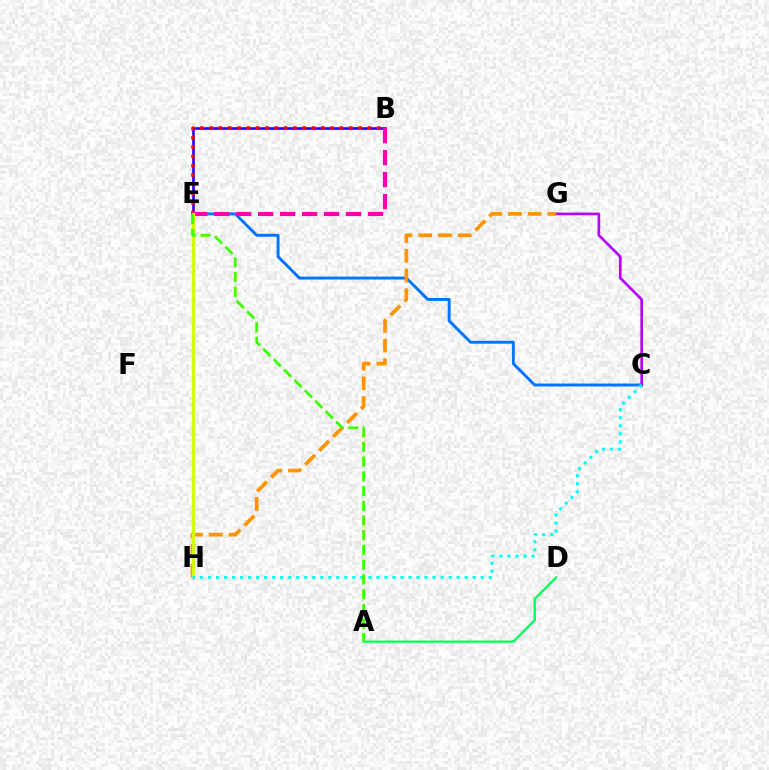{('C', 'E'): [{'color': '#0074ff', 'line_style': 'solid', 'thickness': 2.1}], ('B', 'E'): [{'color': '#2500ff', 'line_style': 'solid', 'thickness': 1.88}, {'color': '#ff0000', 'line_style': 'dotted', 'thickness': 2.53}, {'color': '#ff00ac', 'line_style': 'dashed', 'thickness': 2.98}], ('A', 'D'): [{'color': '#00ff5c', 'line_style': 'solid', 'thickness': 1.64}], ('C', 'G'): [{'color': '#b900ff', 'line_style': 'solid', 'thickness': 1.91}], ('G', 'H'): [{'color': '#ff9400', 'line_style': 'dashed', 'thickness': 2.68}], ('E', 'H'): [{'color': '#d1ff00', 'line_style': 'solid', 'thickness': 2.38}], ('C', 'H'): [{'color': '#00fff6', 'line_style': 'dotted', 'thickness': 2.18}], ('A', 'E'): [{'color': '#3dff00', 'line_style': 'dashed', 'thickness': 2.0}]}